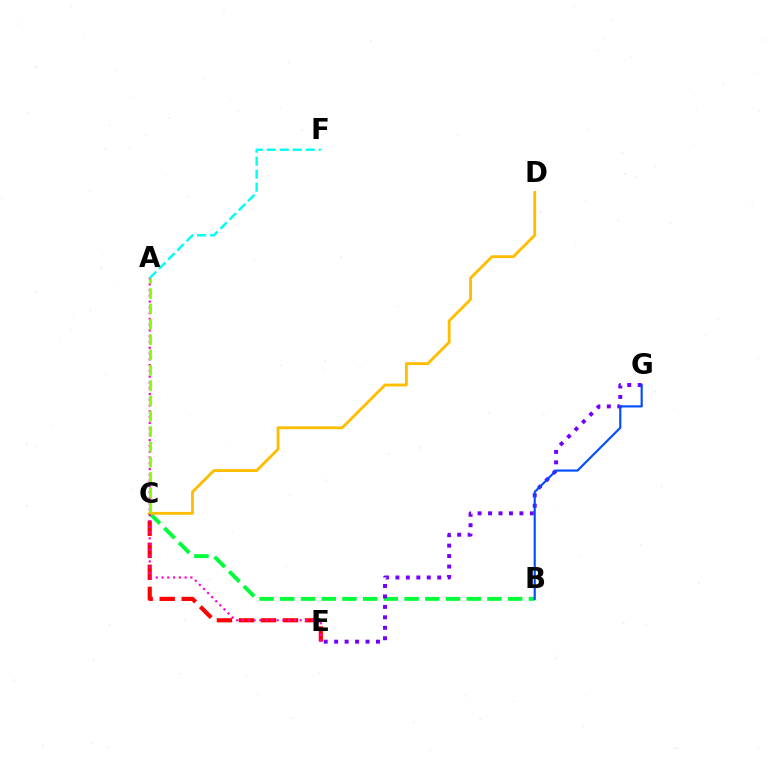{('A', 'F'): [{'color': '#00fff6', 'line_style': 'dashed', 'thickness': 1.77}], ('B', 'C'): [{'color': '#00ff39', 'line_style': 'dashed', 'thickness': 2.81}], ('E', 'G'): [{'color': '#7200ff', 'line_style': 'dotted', 'thickness': 2.84}], ('B', 'G'): [{'color': '#004bff', 'line_style': 'solid', 'thickness': 1.54}], ('C', 'E'): [{'color': '#ff0000', 'line_style': 'dashed', 'thickness': 2.99}], ('C', 'D'): [{'color': '#ffbd00', 'line_style': 'solid', 'thickness': 2.05}], ('A', 'E'): [{'color': '#ff00cf', 'line_style': 'dotted', 'thickness': 1.57}], ('A', 'C'): [{'color': '#84ff00', 'line_style': 'dashed', 'thickness': 2.08}]}